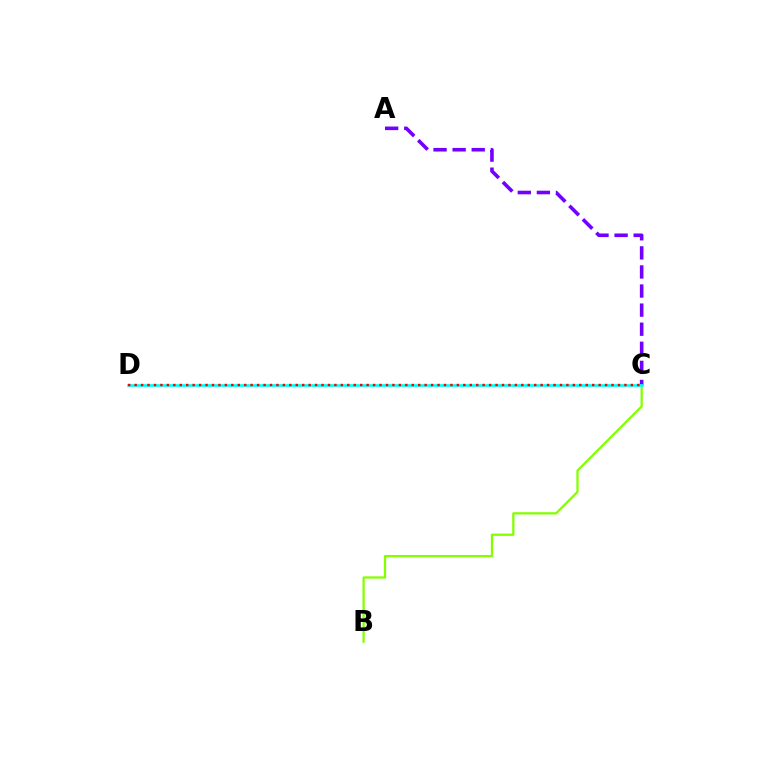{('B', 'C'): [{'color': '#84ff00', 'line_style': 'solid', 'thickness': 1.64}], ('A', 'C'): [{'color': '#7200ff', 'line_style': 'dashed', 'thickness': 2.59}], ('C', 'D'): [{'color': '#00fff6', 'line_style': 'solid', 'thickness': 1.96}, {'color': '#ff0000', 'line_style': 'dotted', 'thickness': 1.75}]}